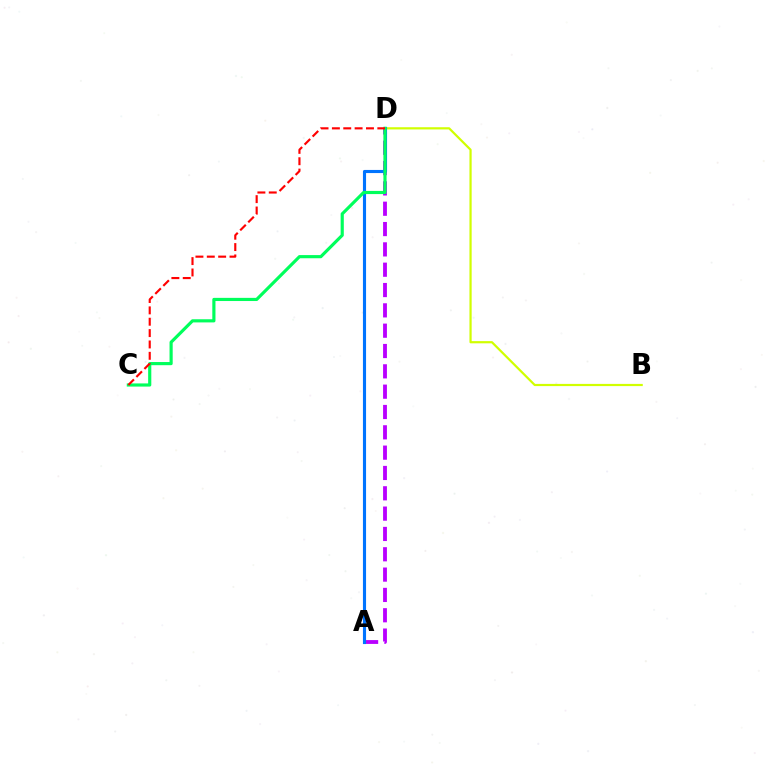{('A', 'D'): [{'color': '#b900ff', 'line_style': 'dashed', 'thickness': 2.76}, {'color': '#0074ff', 'line_style': 'solid', 'thickness': 2.24}], ('B', 'D'): [{'color': '#d1ff00', 'line_style': 'solid', 'thickness': 1.59}], ('C', 'D'): [{'color': '#00ff5c', 'line_style': 'solid', 'thickness': 2.28}, {'color': '#ff0000', 'line_style': 'dashed', 'thickness': 1.54}]}